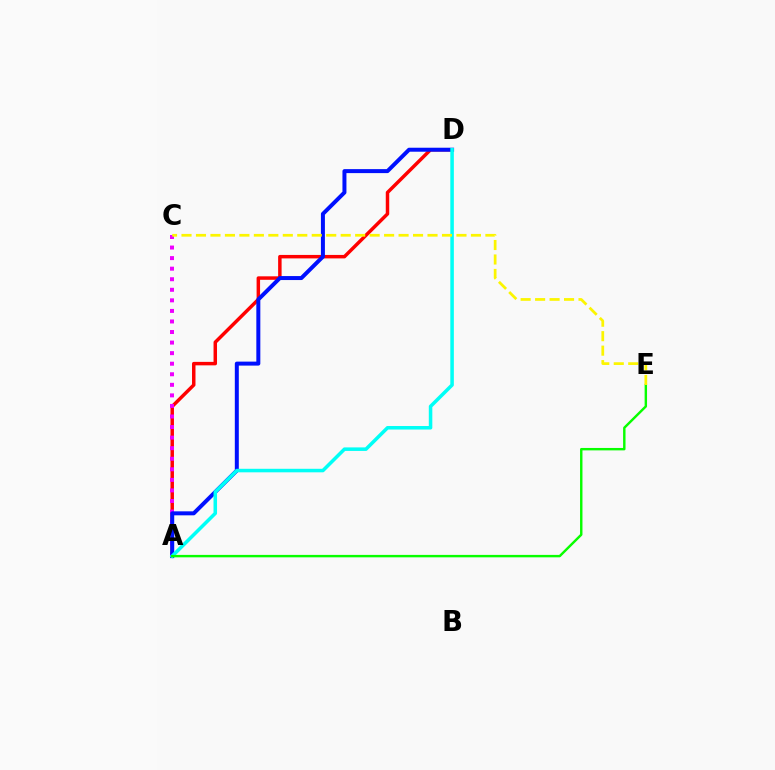{('A', 'D'): [{'color': '#ff0000', 'line_style': 'solid', 'thickness': 2.5}, {'color': '#0010ff', 'line_style': 'solid', 'thickness': 2.87}, {'color': '#00fff6', 'line_style': 'solid', 'thickness': 2.54}], ('A', 'C'): [{'color': '#ee00ff', 'line_style': 'dotted', 'thickness': 2.87}], ('A', 'E'): [{'color': '#08ff00', 'line_style': 'solid', 'thickness': 1.74}], ('C', 'E'): [{'color': '#fcf500', 'line_style': 'dashed', 'thickness': 1.97}]}